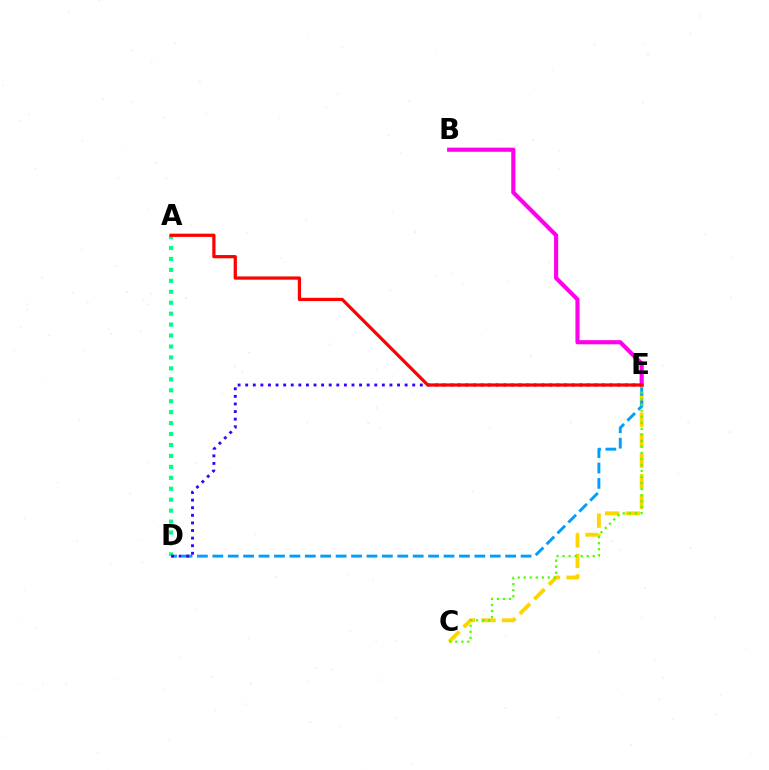{('C', 'E'): [{'color': '#ffd500', 'line_style': 'dashed', 'thickness': 2.79}, {'color': '#4fff00', 'line_style': 'dotted', 'thickness': 1.64}], ('D', 'E'): [{'color': '#009eff', 'line_style': 'dashed', 'thickness': 2.09}, {'color': '#3700ff', 'line_style': 'dotted', 'thickness': 2.06}], ('B', 'E'): [{'color': '#ff00ed', 'line_style': 'solid', 'thickness': 2.98}], ('A', 'D'): [{'color': '#00ff86', 'line_style': 'dotted', 'thickness': 2.97}], ('A', 'E'): [{'color': '#ff0000', 'line_style': 'solid', 'thickness': 2.33}]}